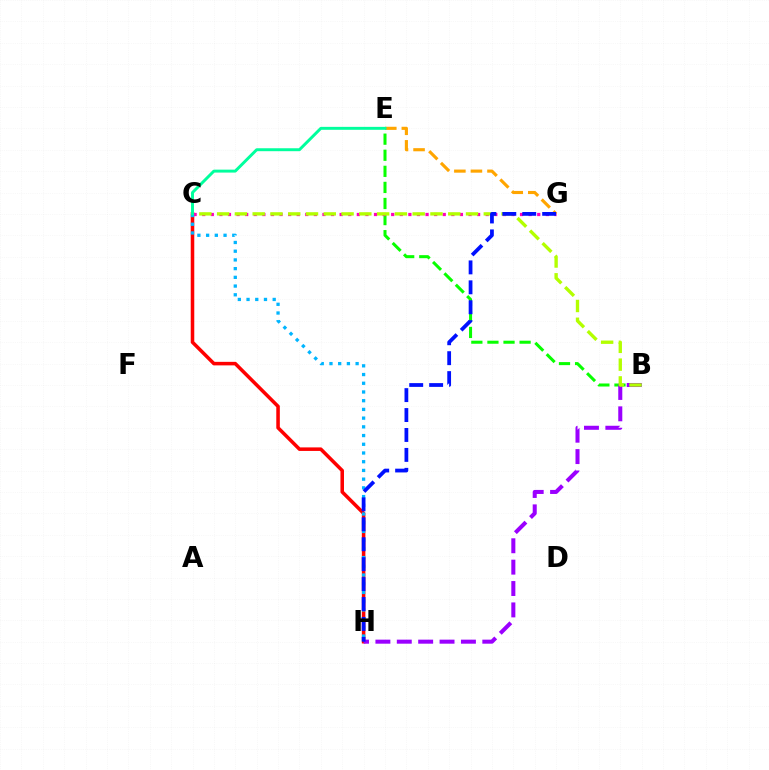{('C', 'H'): [{'color': '#ff0000', 'line_style': 'solid', 'thickness': 2.55}, {'color': '#00b5ff', 'line_style': 'dotted', 'thickness': 2.37}], ('B', 'E'): [{'color': '#08ff00', 'line_style': 'dashed', 'thickness': 2.18}], ('B', 'H'): [{'color': '#9b00ff', 'line_style': 'dashed', 'thickness': 2.9}], ('C', 'G'): [{'color': '#ff00bd', 'line_style': 'dotted', 'thickness': 2.33}], ('B', 'C'): [{'color': '#b3ff00', 'line_style': 'dashed', 'thickness': 2.42}], ('E', 'G'): [{'color': '#ffa500', 'line_style': 'dashed', 'thickness': 2.25}], ('C', 'E'): [{'color': '#00ff9d', 'line_style': 'solid', 'thickness': 2.12}], ('G', 'H'): [{'color': '#0010ff', 'line_style': 'dashed', 'thickness': 2.71}]}